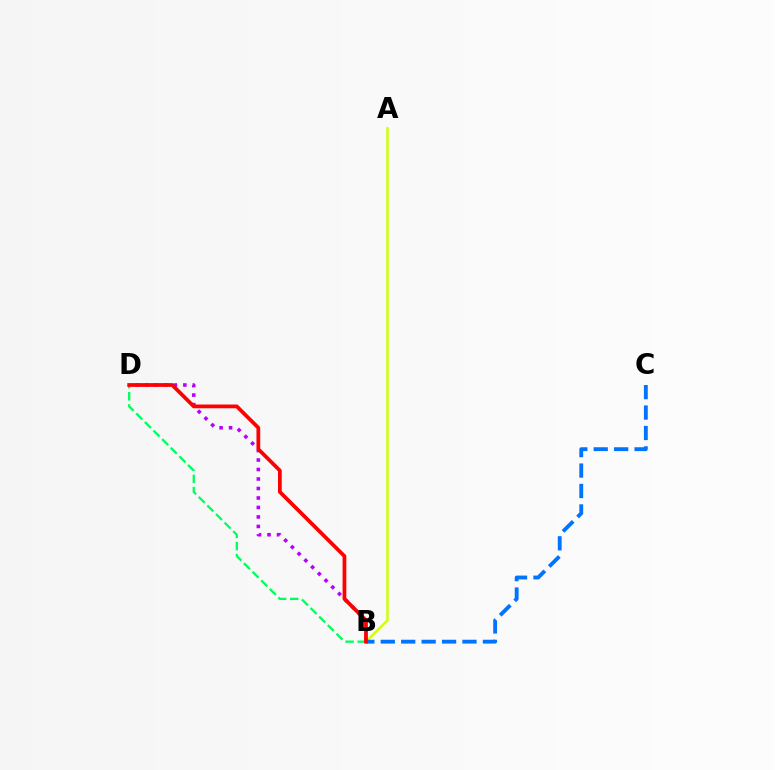{('A', 'B'): [{'color': '#d1ff00', 'line_style': 'solid', 'thickness': 1.75}], ('B', 'D'): [{'color': '#b900ff', 'line_style': 'dotted', 'thickness': 2.58}, {'color': '#00ff5c', 'line_style': 'dashed', 'thickness': 1.65}, {'color': '#ff0000', 'line_style': 'solid', 'thickness': 2.7}], ('B', 'C'): [{'color': '#0074ff', 'line_style': 'dashed', 'thickness': 2.78}]}